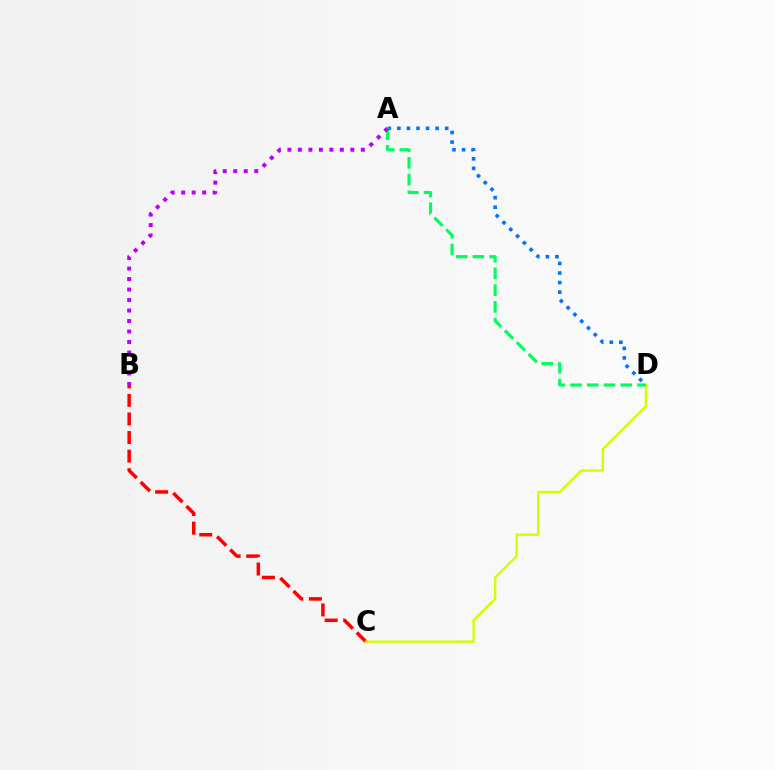{('A', 'D'): [{'color': '#0074ff', 'line_style': 'dotted', 'thickness': 2.6}, {'color': '#00ff5c', 'line_style': 'dashed', 'thickness': 2.27}], ('B', 'C'): [{'color': '#ff0000', 'line_style': 'dashed', 'thickness': 2.52}], ('C', 'D'): [{'color': '#d1ff00', 'line_style': 'solid', 'thickness': 1.71}], ('A', 'B'): [{'color': '#b900ff', 'line_style': 'dotted', 'thickness': 2.85}]}